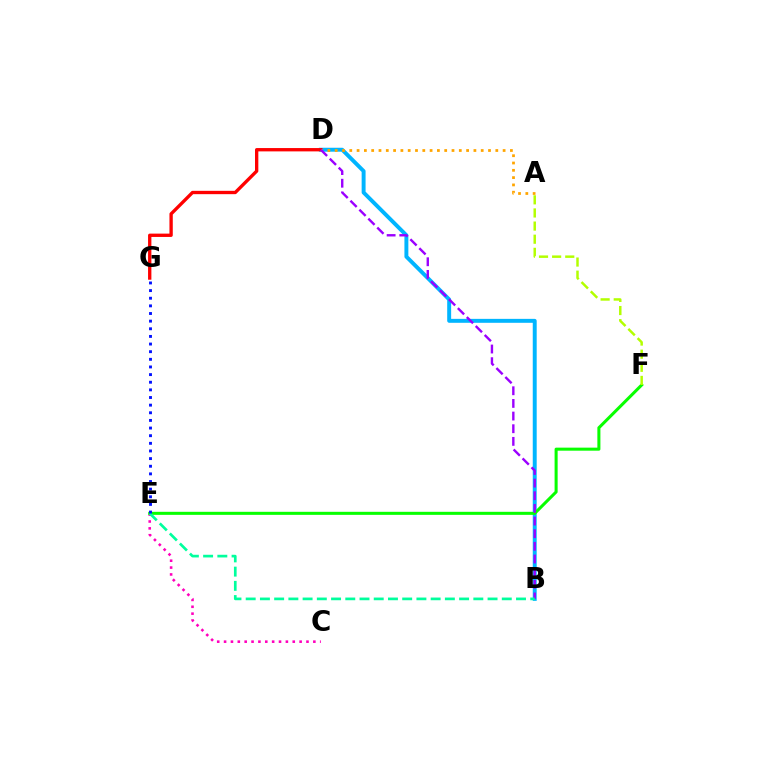{('C', 'E'): [{'color': '#ff00bd', 'line_style': 'dotted', 'thickness': 1.87}], ('B', 'D'): [{'color': '#00b5ff', 'line_style': 'solid', 'thickness': 2.83}, {'color': '#9b00ff', 'line_style': 'dashed', 'thickness': 1.72}], ('E', 'F'): [{'color': '#08ff00', 'line_style': 'solid', 'thickness': 2.19}], ('D', 'G'): [{'color': '#ff0000', 'line_style': 'solid', 'thickness': 2.4}], ('A', 'D'): [{'color': '#ffa500', 'line_style': 'dotted', 'thickness': 1.98}], ('A', 'F'): [{'color': '#b3ff00', 'line_style': 'dashed', 'thickness': 1.78}], ('B', 'E'): [{'color': '#00ff9d', 'line_style': 'dashed', 'thickness': 1.93}], ('E', 'G'): [{'color': '#0010ff', 'line_style': 'dotted', 'thickness': 2.07}]}